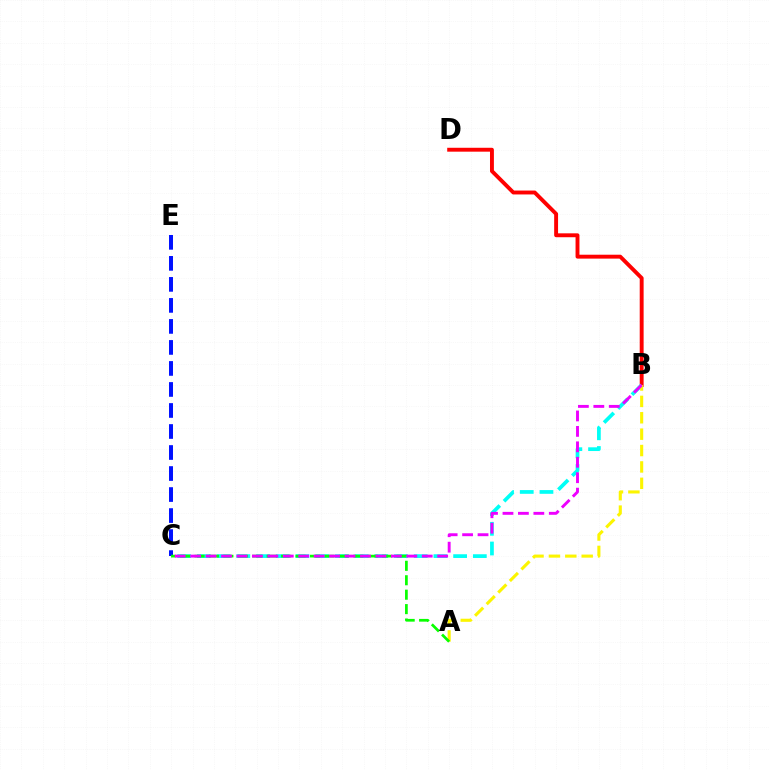{('B', 'D'): [{'color': '#ff0000', 'line_style': 'solid', 'thickness': 2.81}], ('B', 'C'): [{'color': '#00fff6', 'line_style': 'dashed', 'thickness': 2.68}, {'color': '#ee00ff', 'line_style': 'dashed', 'thickness': 2.1}], ('C', 'E'): [{'color': '#0010ff', 'line_style': 'dashed', 'thickness': 2.86}], ('A', 'B'): [{'color': '#fcf500', 'line_style': 'dashed', 'thickness': 2.23}], ('A', 'C'): [{'color': '#08ff00', 'line_style': 'dashed', 'thickness': 1.96}]}